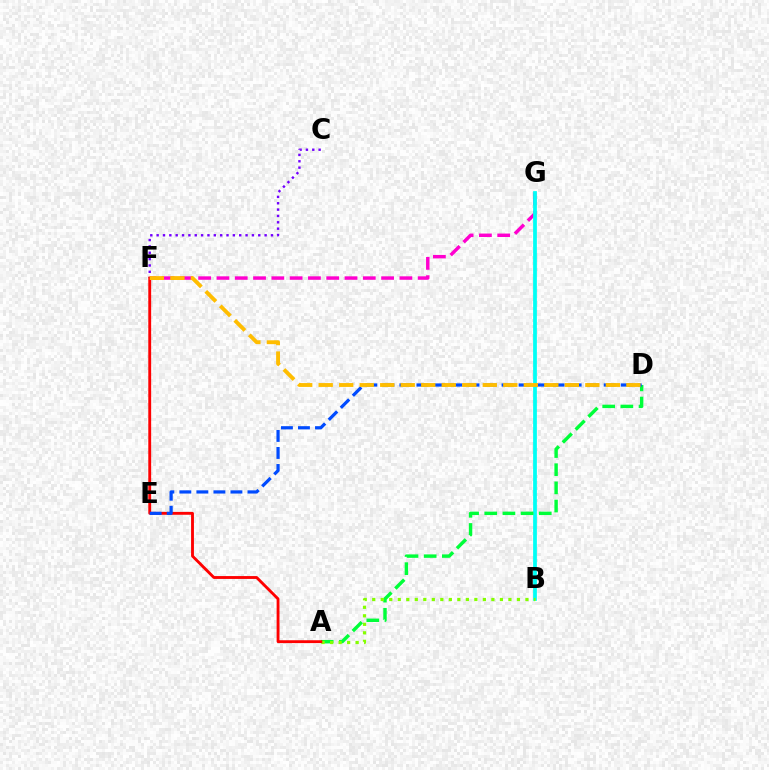{('F', 'G'): [{'color': '#ff00cf', 'line_style': 'dashed', 'thickness': 2.49}], ('B', 'G'): [{'color': '#00fff6', 'line_style': 'solid', 'thickness': 2.7}], ('A', 'D'): [{'color': '#00ff39', 'line_style': 'dashed', 'thickness': 2.47}], ('C', 'F'): [{'color': '#7200ff', 'line_style': 'dotted', 'thickness': 1.73}], ('A', 'B'): [{'color': '#84ff00', 'line_style': 'dotted', 'thickness': 2.31}], ('A', 'F'): [{'color': '#ff0000', 'line_style': 'solid', 'thickness': 2.06}], ('D', 'E'): [{'color': '#004bff', 'line_style': 'dashed', 'thickness': 2.31}], ('D', 'F'): [{'color': '#ffbd00', 'line_style': 'dashed', 'thickness': 2.79}]}